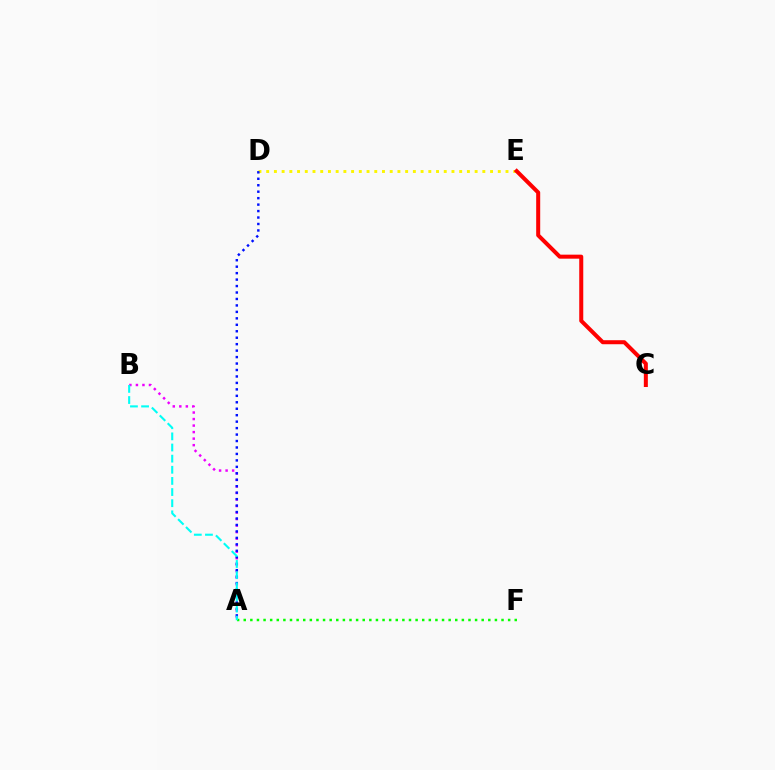{('A', 'B'): [{'color': '#ee00ff', 'line_style': 'dotted', 'thickness': 1.77}, {'color': '#00fff6', 'line_style': 'dashed', 'thickness': 1.51}], ('A', 'F'): [{'color': '#08ff00', 'line_style': 'dotted', 'thickness': 1.8}], ('D', 'E'): [{'color': '#fcf500', 'line_style': 'dotted', 'thickness': 2.1}], ('A', 'D'): [{'color': '#0010ff', 'line_style': 'dotted', 'thickness': 1.75}], ('C', 'E'): [{'color': '#ff0000', 'line_style': 'solid', 'thickness': 2.9}]}